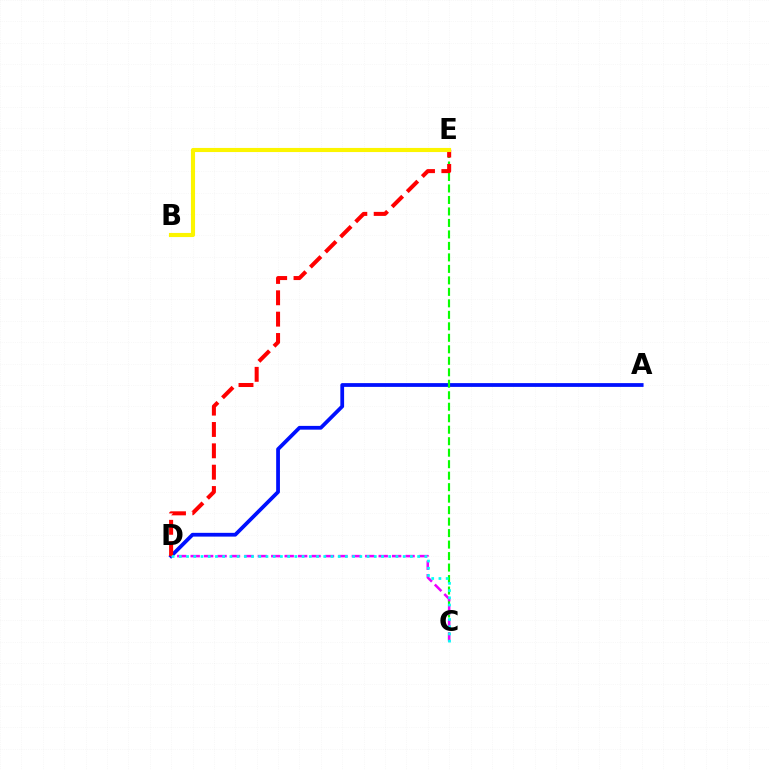{('A', 'D'): [{'color': '#0010ff', 'line_style': 'solid', 'thickness': 2.71}], ('C', 'E'): [{'color': '#08ff00', 'line_style': 'dashed', 'thickness': 1.56}], ('C', 'D'): [{'color': '#ee00ff', 'line_style': 'dashed', 'thickness': 1.82}, {'color': '#00fff6', 'line_style': 'dotted', 'thickness': 1.96}], ('D', 'E'): [{'color': '#ff0000', 'line_style': 'dashed', 'thickness': 2.9}], ('B', 'E'): [{'color': '#fcf500', 'line_style': 'solid', 'thickness': 2.96}]}